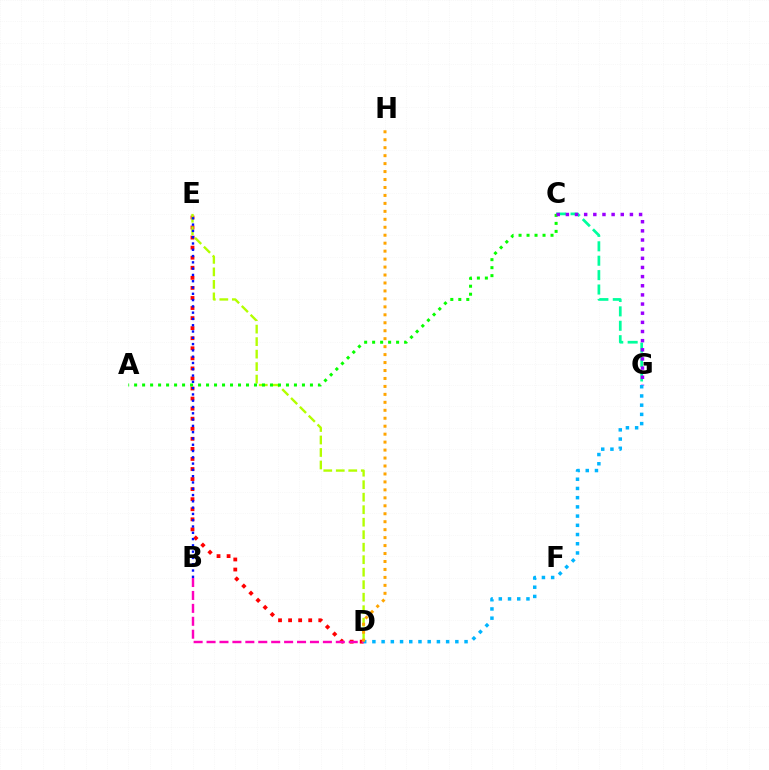{('D', 'E'): [{'color': '#ff0000', 'line_style': 'dotted', 'thickness': 2.73}, {'color': '#b3ff00', 'line_style': 'dashed', 'thickness': 1.7}], ('C', 'G'): [{'color': '#00ff9d', 'line_style': 'dashed', 'thickness': 1.96}, {'color': '#9b00ff', 'line_style': 'dotted', 'thickness': 2.49}], ('B', 'D'): [{'color': '#ff00bd', 'line_style': 'dashed', 'thickness': 1.76}], ('B', 'E'): [{'color': '#0010ff', 'line_style': 'dotted', 'thickness': 1.71}], ('A', 'C'): [{'color': '#08ff00', 'line_style': 'dotted', 'thickness': 2.17}], ('D', 'G'): [{'color': '#00b5ff', 'line_style': 'dotted', 'thickness': 2.5}], ('D', 'H'): [{'color': '#ffa500', 'line_style': 'dotted', 'thickness': 2.16}]}